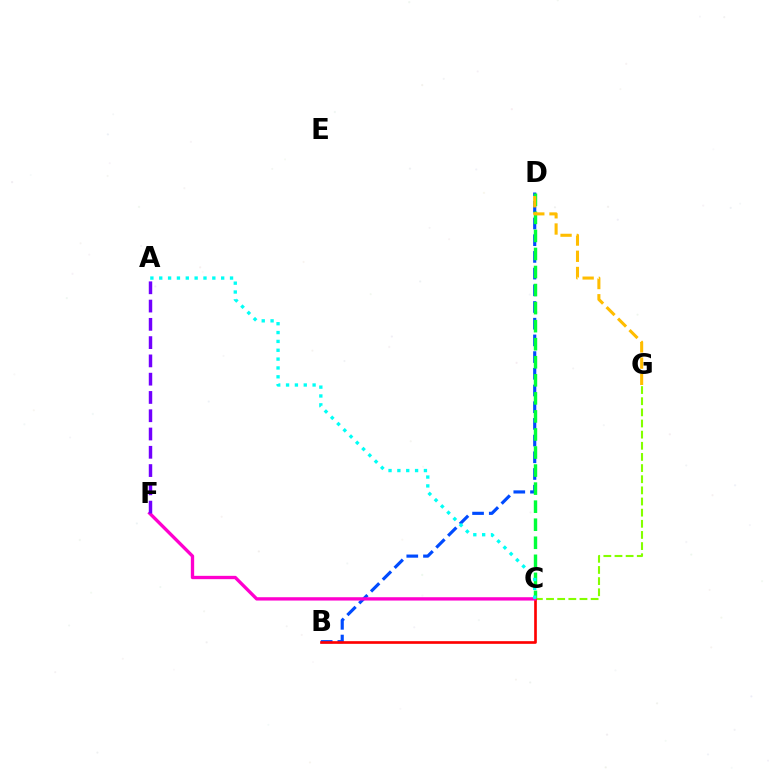{('B', 'D'): [{'color': '#004bff', 'line_style': 'dashed', 'thickness': 2.27}], ('C', 'D'): [{'color': '#00ff39', 'line_style': 'dashed', 'thickness': 2.45}], ('C', 'G'): [{'color': '#84ff00', 'line_style': 'dashed', 'thickness': 1.51}], ('D', 'G'): [{'color': '#ffbd00', 'line_style': 'dashed', 'thickness': 2.2}], ('B', 'C'): [{'color': '#ff0000', 'line_style': 'solid', 'thickness': 1.92}], ('C', 'F'): [{'color': '#ff00cf', 'line_style': 'solid', 'thickness': 2.4}], ('A', 'C'): [{'color': '#00fff6', 'line_style': 'dotted', 'thickness': 2.4}], ('A', 'F'): [{'color': '#7200ff', 'line_style': 'dashed', 'thickness': 2.48}]}